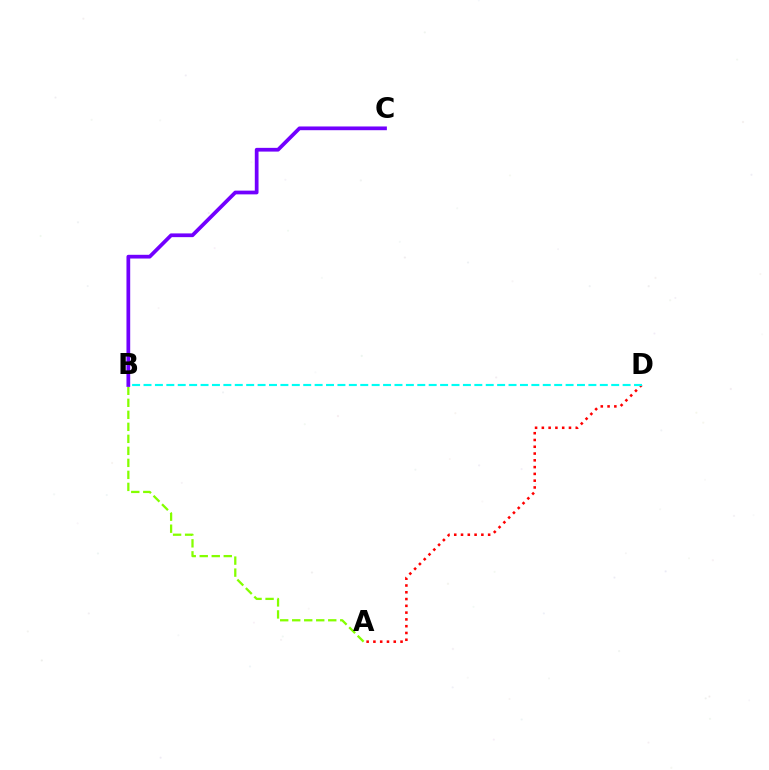{('A', 'D'): [{'color': '#ff0000', 'line_style': 'dotted', 'thickness': 1.84}], ('B', 'D'): [{'color': '#00fff6', 'line_style': 'dashed', 'thickness': 1.55}], ('A', 'B'): [{'color': '#84ff00', 'line_style': 'dashed', 'thickness': 1.63}], ('B', 'C'): [{'color': '#7200ff', 'line_style': 'solid', 'thickness': 2.69}]}